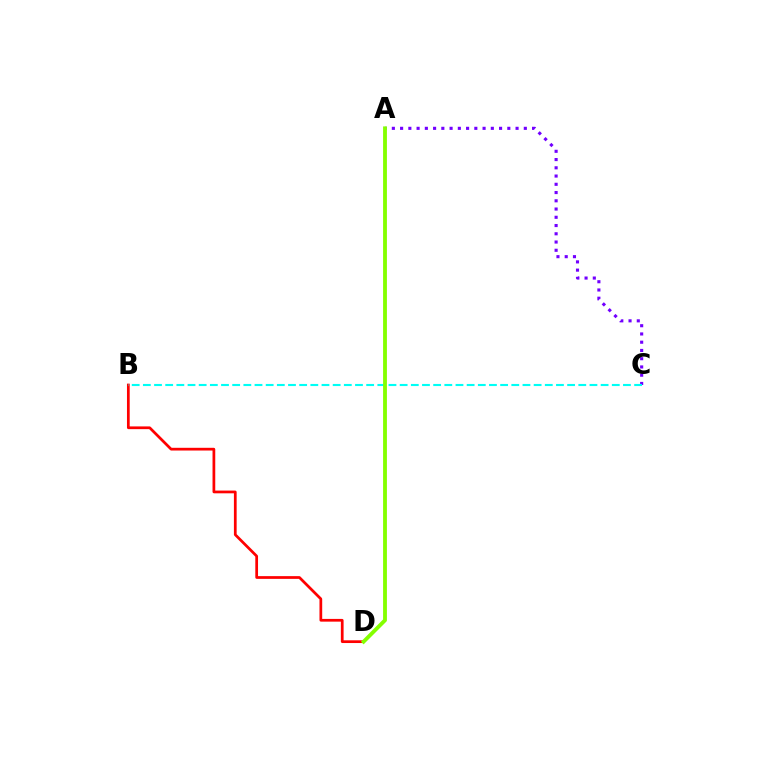{('B', 'D'): [{'color': '#ff0000', 'line_style': 'solid', 'thickness': 1.97}], ('A', 'C'): [{'color': '#7200ff', 'line_style': 'dotted', 'thickness': 2.24}], ('B', 'C'): [{'color': '#00fff6', 'line_style': 'dashed', 'thickness': 1.52}], ('A', 'D'): [{'color': '#84ff00', 'line_style': 'solid', 'thickness': 2.76}]}